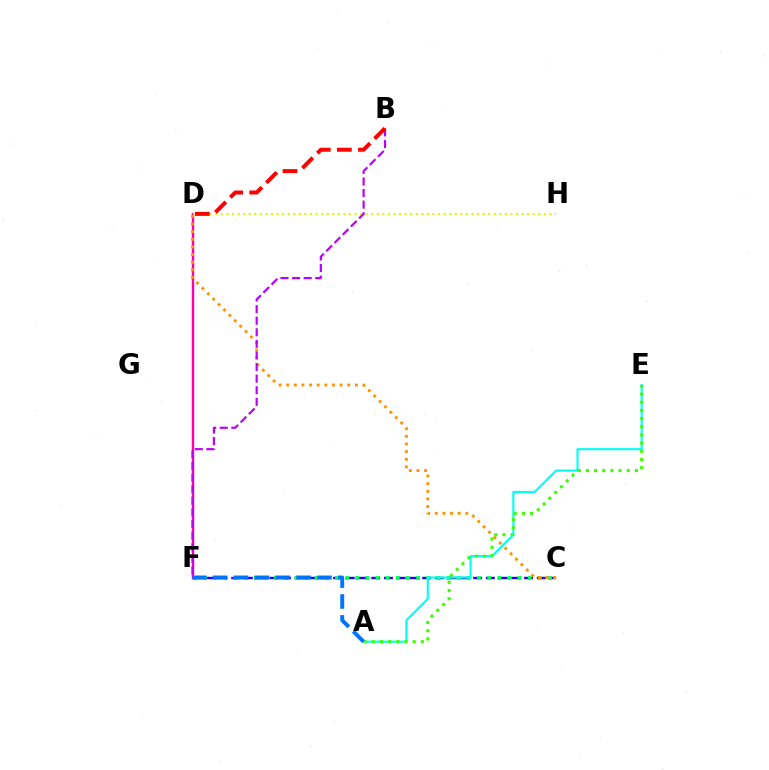{('D', 'F'): [{'color': '#ff00ac', 'line_style': 'solid', 'thickness': 1.75}], ('C', 'F'): [{'color': '#2500ff', 'line_style': 'dashed', 'thickness': 1.73}, {'color': '#00ff5c', 'line_style': 'dotted', 'thickness': 2.76}], ('D', 'H'): [{'color': '#d1ff00', 'line_style': 'dotted', 'thickness': 1.51}], ('C', 'D'): [{'color': '#ff9400', 'line_style': 'dotted', 'thickness': 2.07}], ('B', 'F'): [{'color': '#b900ff', 'line_style': 'dashed', 'thickness': 1.57}], ('A', 'E'): [{'color': '#00fff6', 'line_style': 'solid', 'thickness': 1.52}, {'color': '#3dff00', 'line_style': 'dotted', 'thickness': 2.22}], ('B', 'D'): [{'color': '#ff0000', 'line_style': 'dashed', 'thickness': 2.86}], ('A', 'F'): [{'color': '#0074ff', 'line_style': 'dashed', 'thickness': 2.84}]}